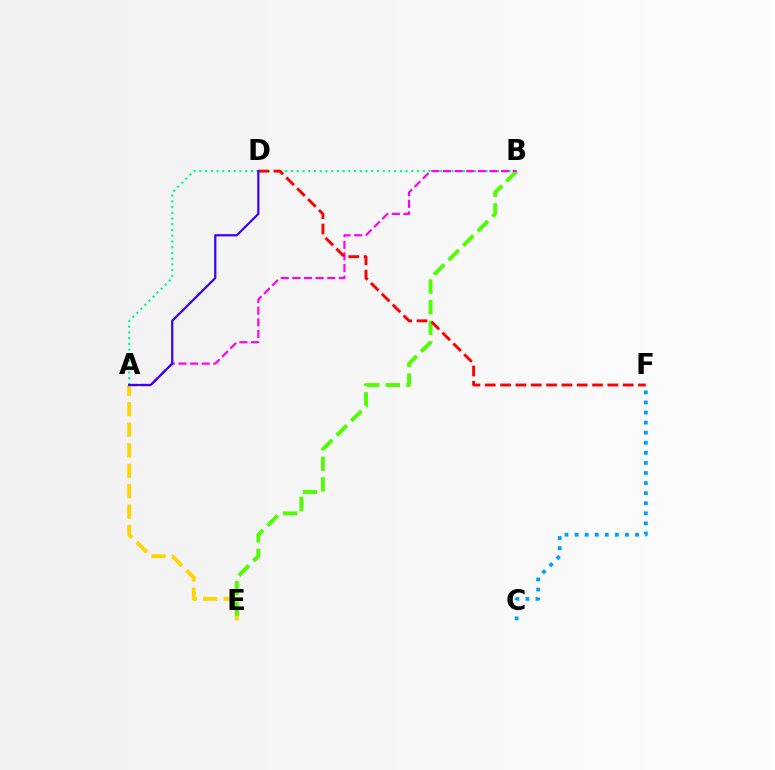{('A', 'E'): [{'color': '#ffd500', 'line_style': 'dashed', 'thickness': 2.78}], ('C', 'F'): [{'color': '#009eff', 'line_style': 'dotted', 'thickness': 2.74}], ('A', 'B'): [{'color': '#00ff86', 'line_style': 'dotted', 'thickness': 1.56}, {'color': '#ff00ed', 'line_style': 'dashed', 'thickness': 1.58}], ('B', 'E'): [{'color': '#4fff00', 'line_style': 'dashed', 'thickness': 2.8}], ('D', 'F'): [{'color': '#ff0000', 'line_style': 'dashed', 'thickness': 2.08}], ('A', 'D'): [{'color': '#3700ff', 'line_style': 'solid', 'thickness': 1.59}]}